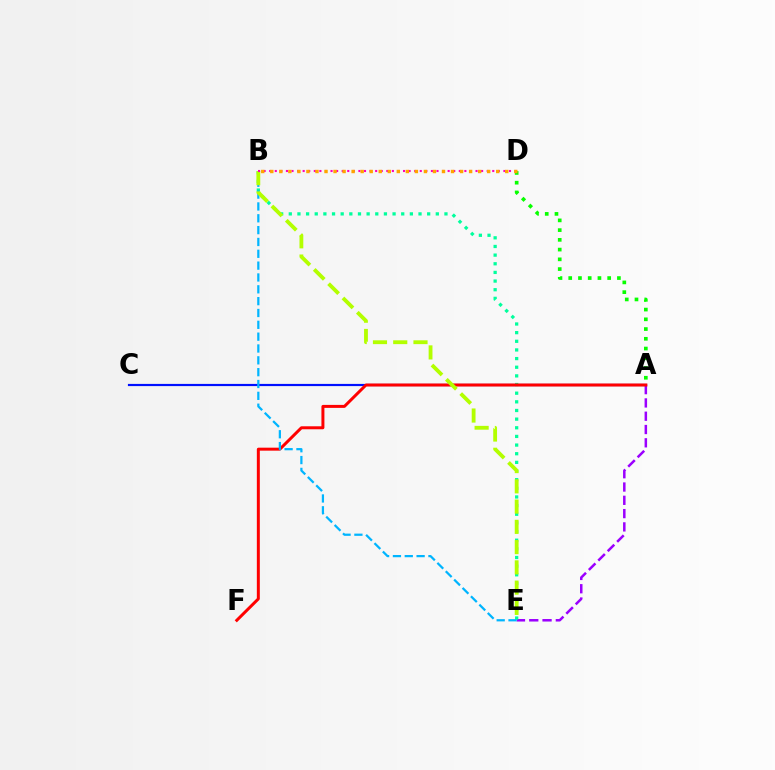{('A', 'E'): [{'color': '#9b00ff', 'line_style': 'dashed', 'thickness': 1.81}], ('A', 'C'): [{'color': '#0010ff', 'line_style': 'solid', 'thickness': 1.57}], ('B', 'E'): [{'color': '#00ff9d', 'line_style': 'dotted', 'thickness': 2.35}, {'color': '#00b5ff', 'line_style': 'dashed', 'thickness': 1.61}, {'color': '#b3ff00', 'line_style': 'dashed', 'thickness': 2.75}], ('A', 'D'): [{'color': '#08ff00', 'line_style': 'dotted', 'thickness': 2.65}], ('A', 'F'): [{'color': '#ff0000', 'line_style': 'solid', 'thickness': 2.15}], ('B', 'D'): [{'color': '#ff00bd', 'line_style': 'dotted', 'thickness': 1.52}, {'color': '#ffa500', 'line_style': 'dotted', 'thickness': 2.46}]}